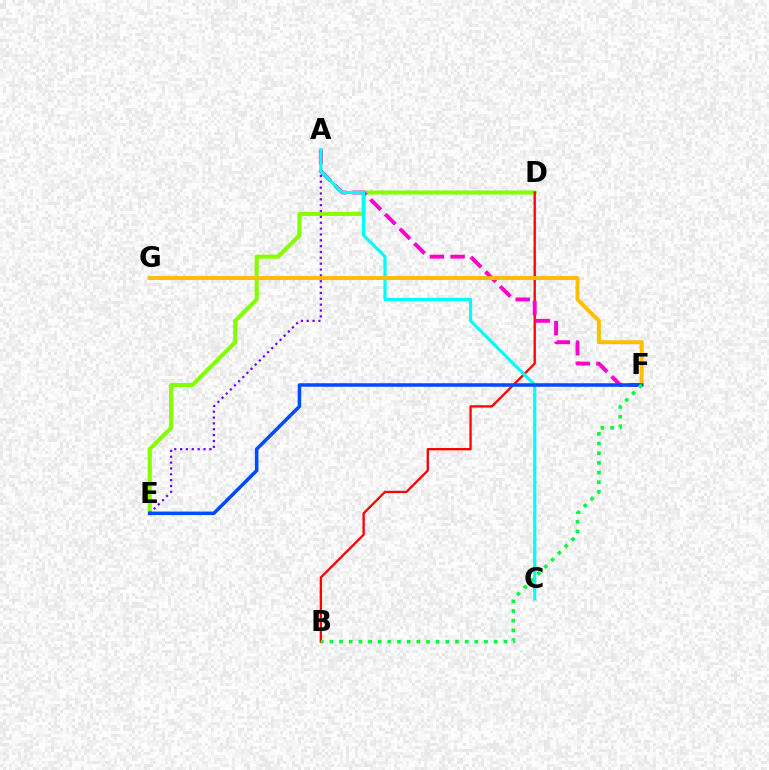{('D', 'E'): [{'color': '#84ff00', 'line_style': 'solid', 'thickness': 2.97}], ('A', 'E'): [{'color': '#7200ff', 'line_style': 'dotted', 'thickness': 1.59}], ('B', 'D'): [{'color': '#ff0000', 'line_style': 'solid', 'thickness': 1.66}], ('A', 'F'): [{'color': '#ff00cf', 'line_style': 'dashed', 'thickness': 2.81}], ('A', 'C'): [{'color': '#00fff6', 'line_style': 'solid', 'thickness': 2.28}], ('F', 'G'): [{'color': '#ffbd00', 'line_style': 'solid', 'thickness': 2.83}], ('E', 'F'): [{'color': '#004bff', 'line_style': 'solid', 'thickness': 2.54}], ('B', 'F'): [{'color': '#00ff39', 'line_style': 'dotted', 'thickness': 2.63}]}